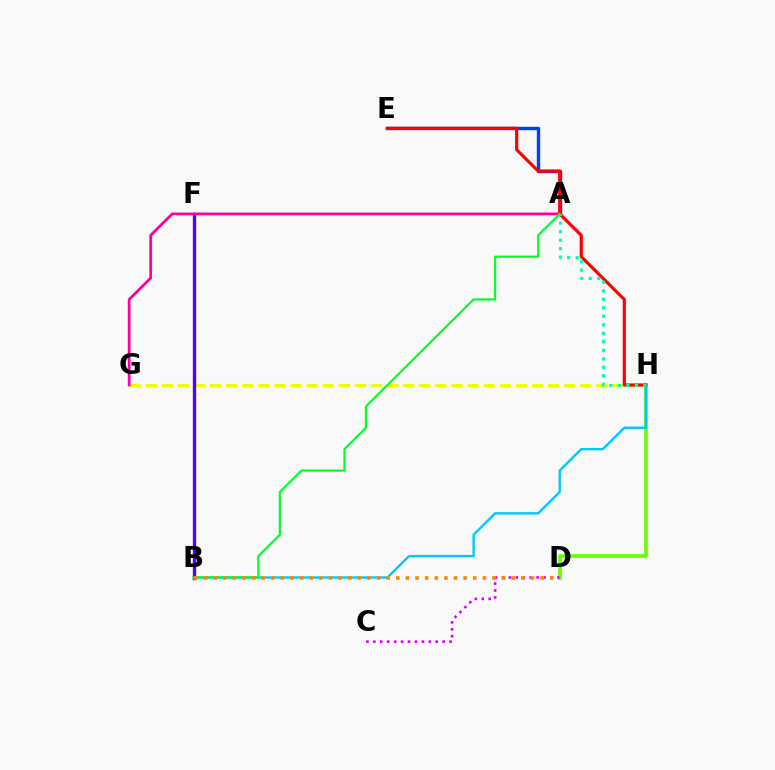{('G', 'H'): [{'color': '#eeff00', 'line_style': 'dashed', 'thickness': 2.19}], ('D', 'H'): [{'color': '#66ff00', 'line_style': 'solid', 'thickness': 2.63}], ('C', 'D'): [{'color': '#d600ff', 'line_style': 'dotted', 'thickness': 1.88}], ('A', 'E'): [{'color': '#003fff', 'line_style': 'solid', 'thickness': 2.45}], ('B', 'F'): [{'color': '#4f00ff', 'line_style': 'solid', 'thickness': 2.41}], ('A', 'G'): [{'color': '#ff00a0', 'line_style': 'solid', 'thickness': 1.99}], ('B', 'H'): [{'color': '#00c7ff', 'line_style': 'solid', 'thickness': 1.7}], ('E', 'H'): [{'color': '#ff0000', 'line_style': 'solid', 'thickness': 2.28}], ('A', 'B'): [{'color': '#00ff27', 'line_style': 'solid', 'thickness': 1.56}], ('B', 'D'): [{'color': '#ff8800', 'line_style': 'dotted', 'thickness': 2.61}], ('A', 'H'): [{'color': '#00ffaf', 'line_style': 'dotted', 'thickness': 2.31}]}